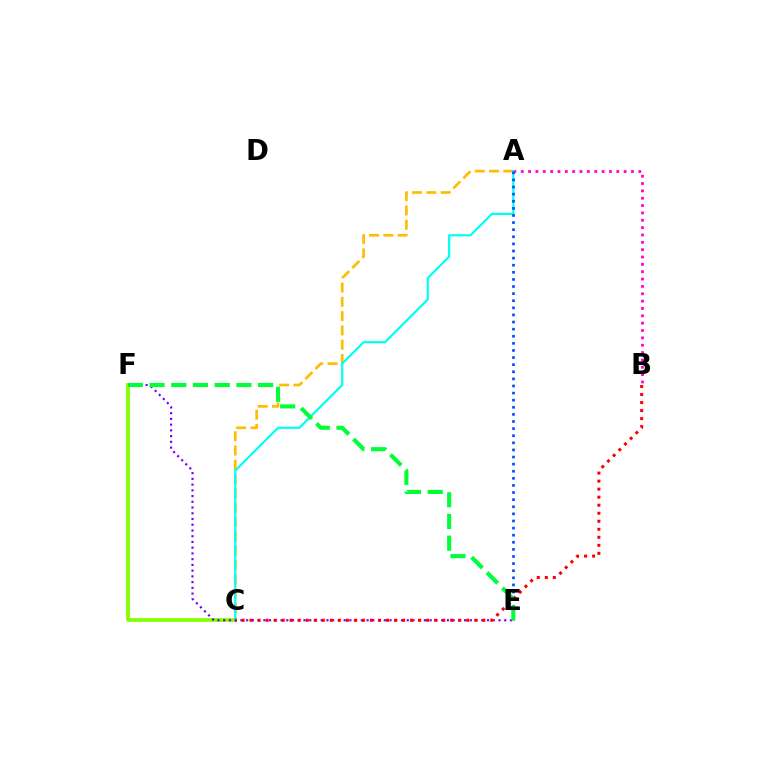{('A', 'C'): [{'color': '#ffbd00', 'line_style': 'dashed', 'thickness': 1.94}, {'color': '#00fff6', 'line_style': 'solid', 'thickness': 1.59}], ('A', 'B'): [{'color': '#ff00cf', 'line_style': 'dotted', 'thickness': 2.0}], ('C', 'F'): [{'color': '#84ff00', 'line_style': 'solid', 'thickness': 2.72}], ('E', 'F'): [{'color': '#7200ff', 'line_style': 'dotted', 'thickness': 1.56}, {'color': '#00ff39', 'line_style': 'dashed', 'thickness': 2.95}], ('B', 'C'): [{'color': '#ff0000', 'line_style': 'dotted', 'thickness': 2.18}], ('A', 'E'): [{'color': '#004bff', 'line_style': 'dotted', 'thickness': 1.93}]}